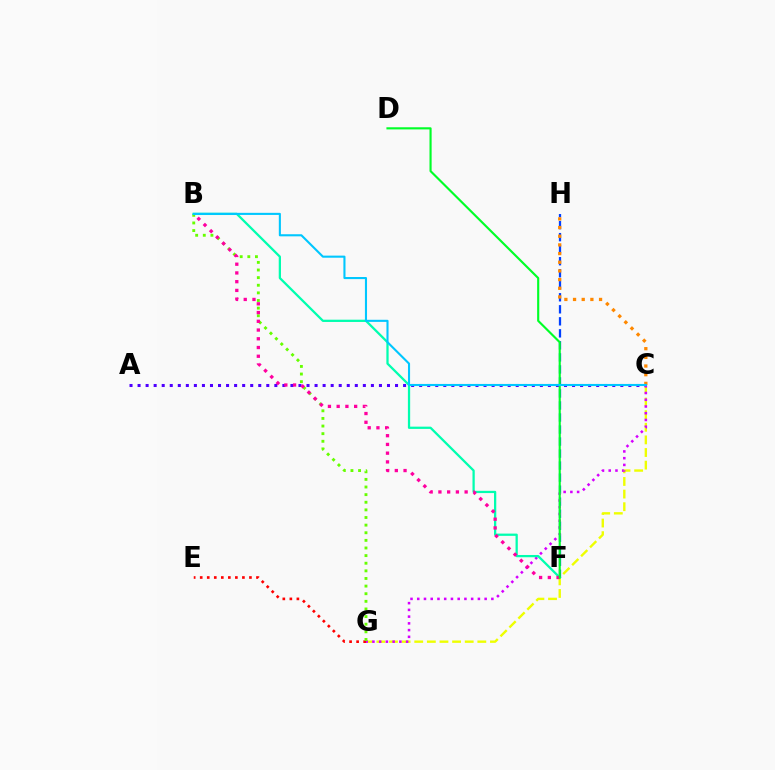{('A', 'C'): [{'color': '#4f00ff', 'line_style': 'dotted', 'thickness': 2.19}], ('C', 'G'): [{'color': '#eeff00', 'line_style': 'dashed', 'thickness': 1.71}, {'color': '#d600ff', 'line_style': 'dotted', 'thickness': 1.83}], ('E', 'G'): [{'color': '#ff0000', 'line_style': 'dotted', 'thickness': 1.91}], ('F', 'H'): [{'color': '#003fff', 'line_style': 'dashed', 'thickness': 1.63}], ('B', 'G'): [{'color': '#66ff00', 'line_style': 'dotted', 'thickness': 2.07}], ('B', 'F'): [{'color': '#00ffaf', 'line_style': 'solid', 'thickness': 1.63}, {'color': '#ff00a0', 'line_style': 'dotted', 'thickness': 2.37}], ('C', 'H'): [{'color': '#ff8800', 'line_style': 'dotted', 'thickness': 2.36}], ('D', 'F'): [{'color': '#00ff27', 'line_style': 'solid', 'thickness': 1.54}], ('B', 'C'): [{'color': '#00c7ff', 'line_style': 'solid', 'thickness': 1.51}]}